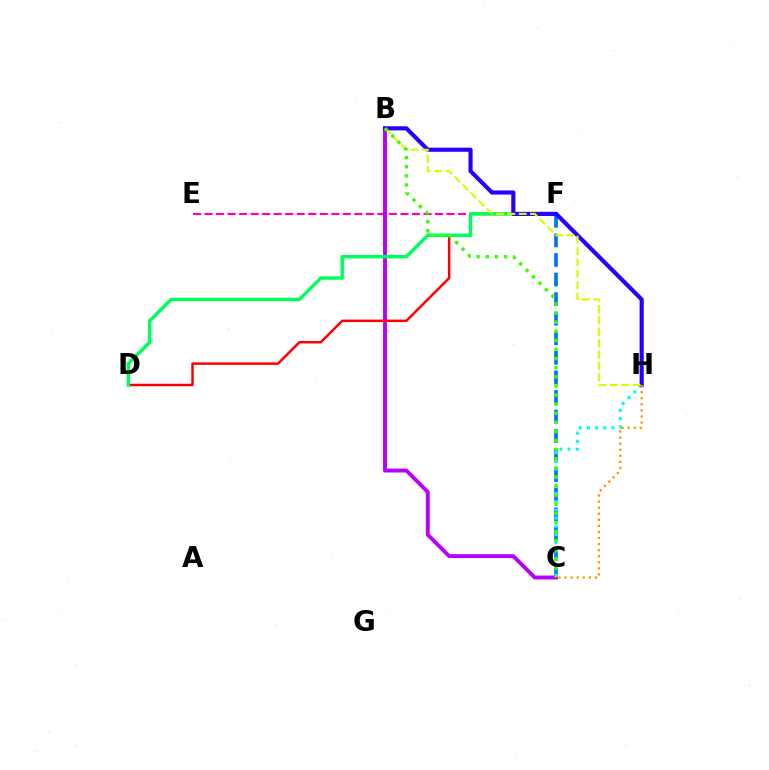{('C', 'F'): [{'color': '#0074ff', 'line_style': 'dashed', 'thickness': 2.66}], ('E', 'F'): [{'color': '#ff00ac', 'line_style': 'dashed', 'thickness': 1.57}], ('B', 'C'): [{'color': '#b900ff', 'line_style': 'solid', 'thickness': 2.81}, {'color': '#3dff00', 'line_style': 'dotted', 'thickness': 2.47}], ('D', 'F'): [{'color': '#ff0000', 'line_style': 'solid', 'thickness': 1.79}, {'color': '#00ff5c', 'line_style': 'solid', 'thickness': 2.48}], ('C', 'H'): [{'color': '#00fff6', 'line_style': 'dotted', 'thickness': 2.22}, {'color': '#ff9400', 'line_style': 'dotted', 'thickness': 1.65}], ('B', 'H'): [{'color': '#2500ff', 'line_style': 'solid', 'thickness': 2.97}, {'color': '#d1ff00', 'line_style': 'dashed', 'thickness': 1.54}]}